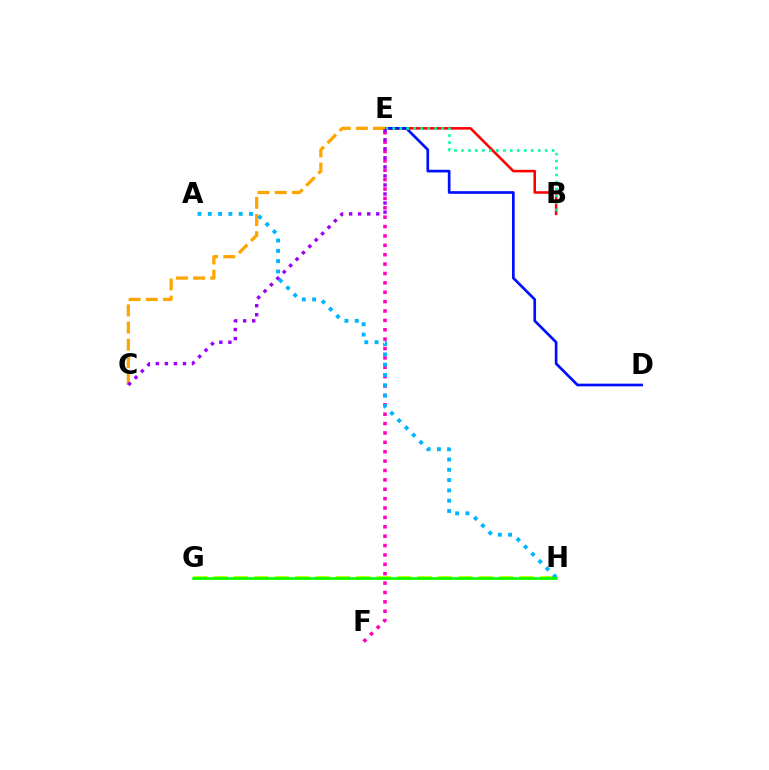{('B', 'E'): [{'color': '#ff0000', 'line_style': 'solid', 'thickness': 1.83}, {'color': '#00ff9d', 'line_style': 'dotted', 'thickness': 1.9}], ('D', 'E'): [{'color': '#0010ff', 'line_style': 'solid', 'thickness': 1.94}], ('G', 'H'): [{'color': '#b3ff00', 'line_style': 'dashed', 'thickness': 2.77}, {'color': '#08ff00', 'line_style': 'solid', 'thickness': 1.9}], ('C', 'E'): [{'color': '#ffa500', 'line_style': 'dashed', 'thickness': 2.33}, {'color': '#9b00ff', 'line_style': 'dotted', 'thickness': 2.46}], ('E', 'F'): [{'color': '#ff00bd', 'line_style': 'dotted', 'thickness': 2.55}], ('A', 'H'): [{'color': '#00b5ff', 'line_style': 'dotted', 'thickness': 2.8}]}